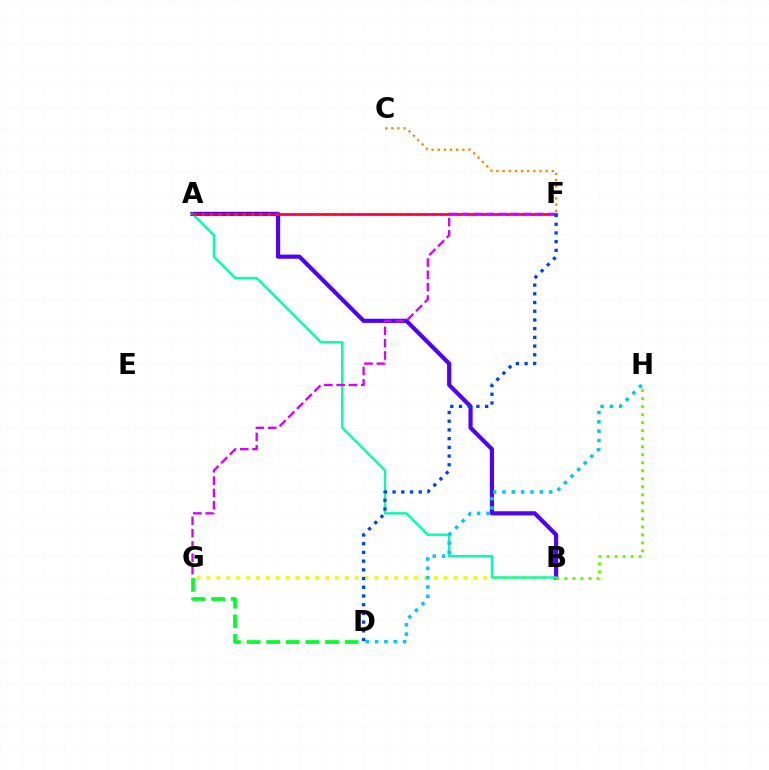{('B', 'G'): [{'color': '#eeff00', 'line_style': 'dotted', 'thickness': 2.68}], ('A', 'B'): [{'color': '#4f00ff', 'line_style': 'solid', 'thickness': 2.99}, {'color': '#00ffaf', 'line_style': 'solid', 'thickness': 1.72}], ('C', 'F'): [{'color': '#ff8800', 'line_style': 'dotted', 'thickness': 1.67}], ('D', 'H'): [{'color': '#00c7ff', 'line_style': 'dotted', 'thickness': 2.54}], ('D', 'G'): [{'color': '#00ff27', 'line_style': 'dashed', 'thickness': 2.66}], ('A', 'F'): [{'color': '#ff0000', 'line_style': 'solid', 'thickness': 1.87}, {'color': '#ff00a0', 'line_style': 'dotted', 'thickness': 2.23}], ('F', 'G'): [{'color': '#d600ff', 'line_style': 'dashed', 'thickness': 1.67}], ('B', 'H'): [{'color': '#66ff00', 'line_style': 'dotted', 'thickness': 2.18}], ('D', 'F'): [{'color': '#003fff', 'line_style': 'dotted', 'thickness': 2.37}]}